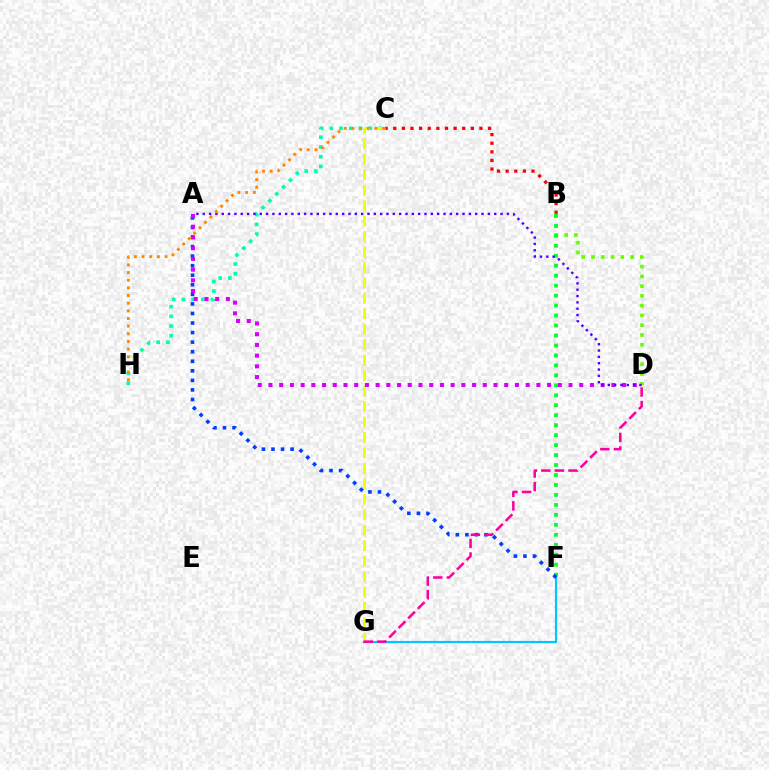{('C', 'H'): [{'color': '#00ffaf', 'line_style': 'dotted', 'thickness': 2.64}, {'color': '#ff8800', 'line_style': 'dotted', 'thickness': 2.08}], ('B', 'D'): [{'color': '#66ff00', 'line_style': 'dotted', 'thickness': 2.65}], ('B', 'C'): [{'color': '#ff0000', 'line_style': 'dotted', 'thickness': 2.34}], ('B', 'F'): [{'color': '#00ff27', 'line_style': 'dotted', 'thickness': 2.71}], ('C', 'G'): [{'color': '#eeff00', 'line_style': 'dashed', 'thickness': 2.1}], ('F', 'G'): [{'color': '#00c7ff', 'line_style': 'solid', 'thickness': 1.54}], ('A', 'F'): [{'color': '#003fff', 'line_style': 'dotted', 'thickness': 2.6}], ('A', 'D'): [{'color': '#d600ff', 'line_style': 'dotted', 'thickness': 2.91}, {'color': '#4f00ff', 'line_style': 'dotted', 'thickness': 1.72}], ('D', 'G'): [{'color': '#ff00a0', 'line_style': 'dashed', 'thickness': 1.84}]}